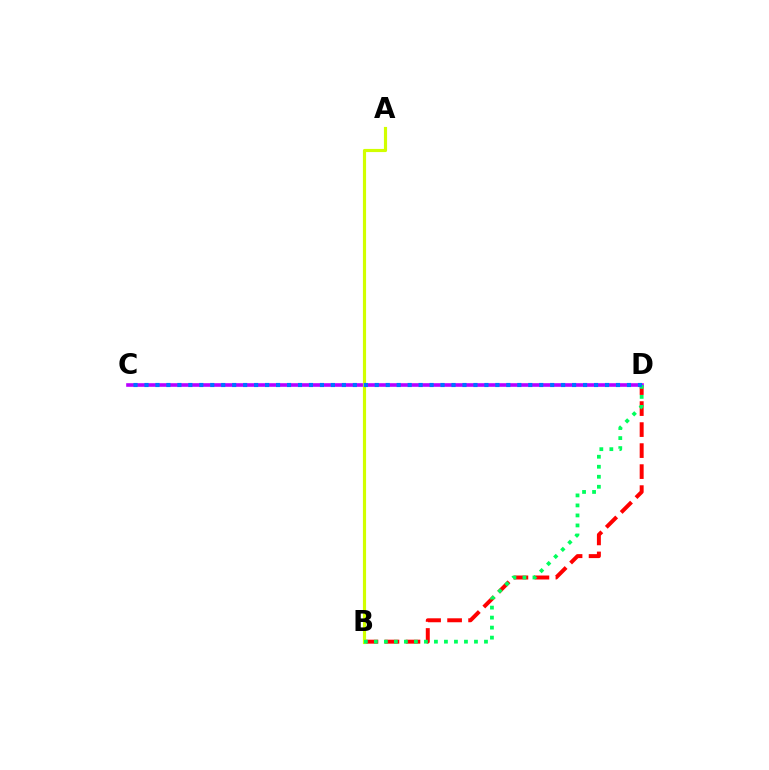{('B', 'D'): [{'color': '#ff0000', 'line_style': 'dashed', 'thickness': 2.85}, {'color': '#00ff5c', 'line_style': 'dotted', 'thickness': 2.72}], ('C', 'D'): [{'color': '#b900ff', 'line_style': 'solid', 'thickness': 2.61}, {'color': '#0074ff', 'line_style': 'dotted', 'thickness': 2.98}], ('A', 'B'): [{'color': '#d1ff00', 'line_style': 'solid', 'thickness': 2.27}]}